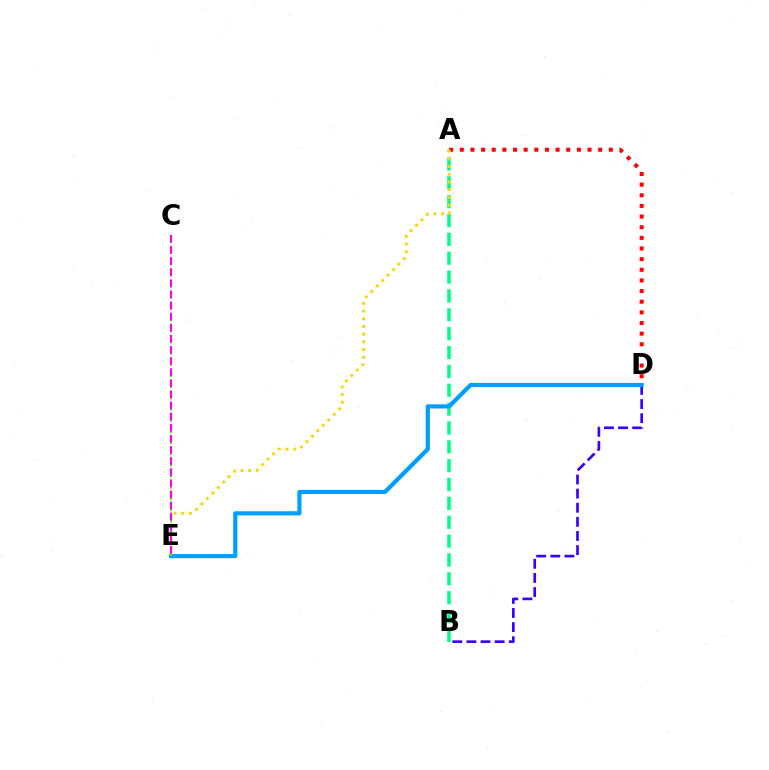{('A', 'B'): [{'color': '#00ff86', 'line_style': 'dashed', 'thickness': 2.56}], ('B', 'D'): [{'color': '#3700ff', 'line_style': 'dashed', 'thickness': 1.92}], ('A', 'D'): [{'color': '#ff0000', 'line_style': 'dotted', 'thickness': 2.89}], ('A', 'E'): [{'color': '#ffd500', 'line_style': 'dotted', 'thickness': 2.09}], ('D', 'E'): [{'color': '#009eff', 'line_style': 'solid', 'thickness': 2.99}], ('C', 'E'): [{'color': '#4fff00', 'line_style': 'dashed', 'thickness': 1.52}, {'color': '#ff00ed', 'line_style': 'dashed', 'thickness': 1.51}]}